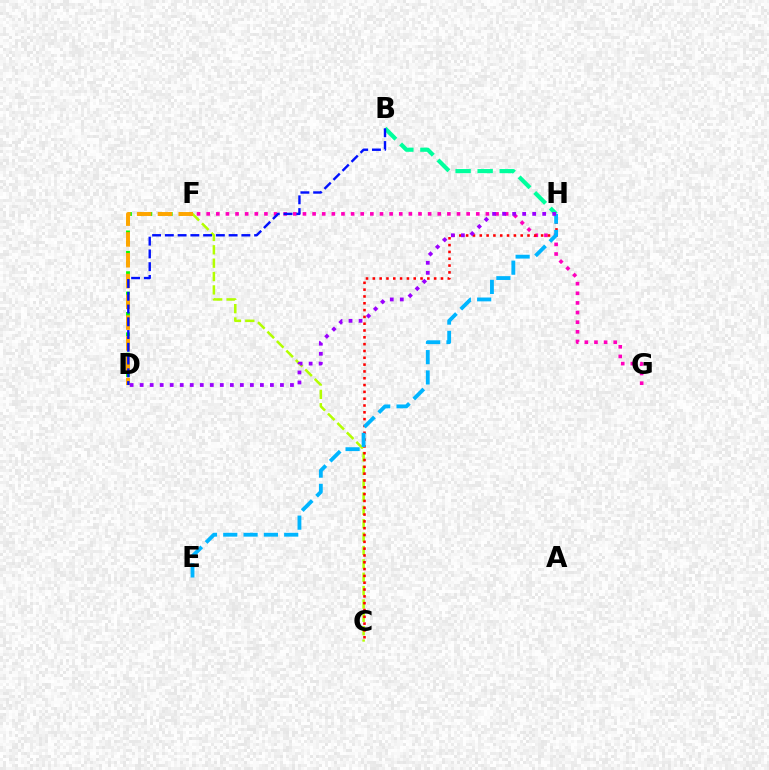{('F', 'G'): [{'color': '#ff00bd', 'line_style': 'dotted', 'thickness': 2.62}], ('C', 'F'): [{'color': '#b3ff00', 'line_style': 'dashed', 'thickness': 1.82}], ('D', 'F'): [{'color': '#08ff00', 'line_style': 'dotted', 'thickness': 2.77}, {'color': '#ffa500', 'line_style': 'dashed', 'thickness': 2.82}], ('B', 'H'): [{'color': '#00ff9d', 'line_style': 'dashed', 'thickness': 2.99}], ('C', 'H'): [{'color': '#ff0000', 'line_style': 'dotted', 'thickness': 1.85}], ('B', 'D'): [{'color': '#0010ff', 'line_style': 'dashed', 'thickness': 1.73}], ('E', 'H'): [{'color': '#00b5ff', 'line_style': 'dashed', 'thickness': 2.76}], ('D', 'H'): [{'color': '#9b00ff', 'line_style': 'dotted', 'thickness': 2.72}]}